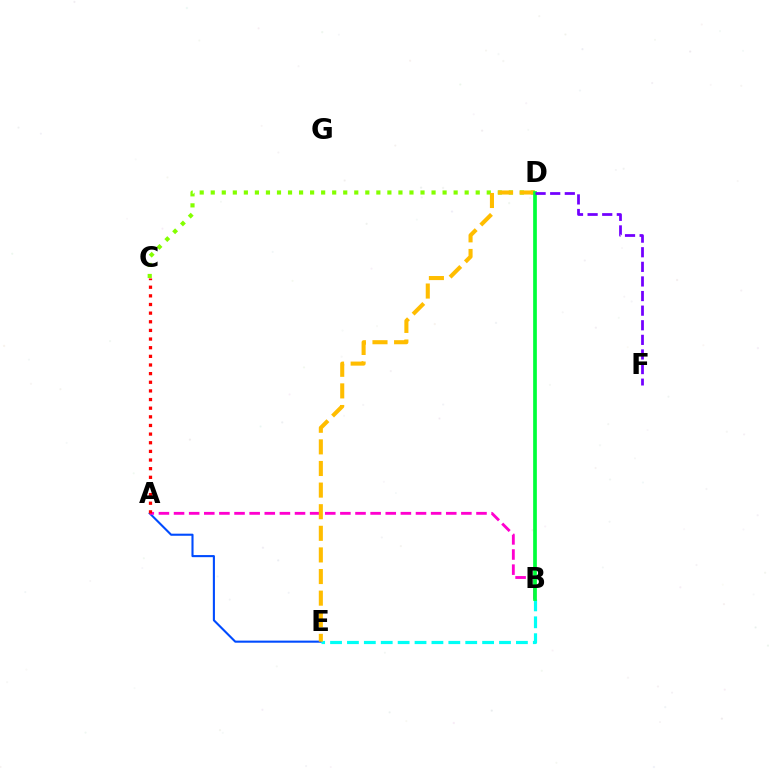{('A', 'E'): [{'color': '#004bff', 'line_style': 'solid', 'thickness': 1.51}], ('C', 'D'): [{'color': '#84ff00', 'line_style': 'dotted', 'thickness': 3.0}], ('B', 'E'): [{'color': '#00fff6', 'line_style': 'dashed', 'thickness': 2.3}], ('A', 'B'): [{'color': '#ff00cf', 'line_style': 'dashed', 'thickness': 2.05}], ('D', 'E'): [{'color': '#ffbd00', 'line_style': 'dashed', 'thickness': 2.94}], ('B', 'D'): [{'color': '#00ff39', 'line_style': 'solid', 'thickness': 2.67}], ('D', 'F'): [{'color': '#7200ff', 'line_style': 'dashed', 'thickness': 1.98}], ('A', 'C'): [{'color': '#ff0000', 'line_style': 'dotted', 'thickness': 2.35}]}